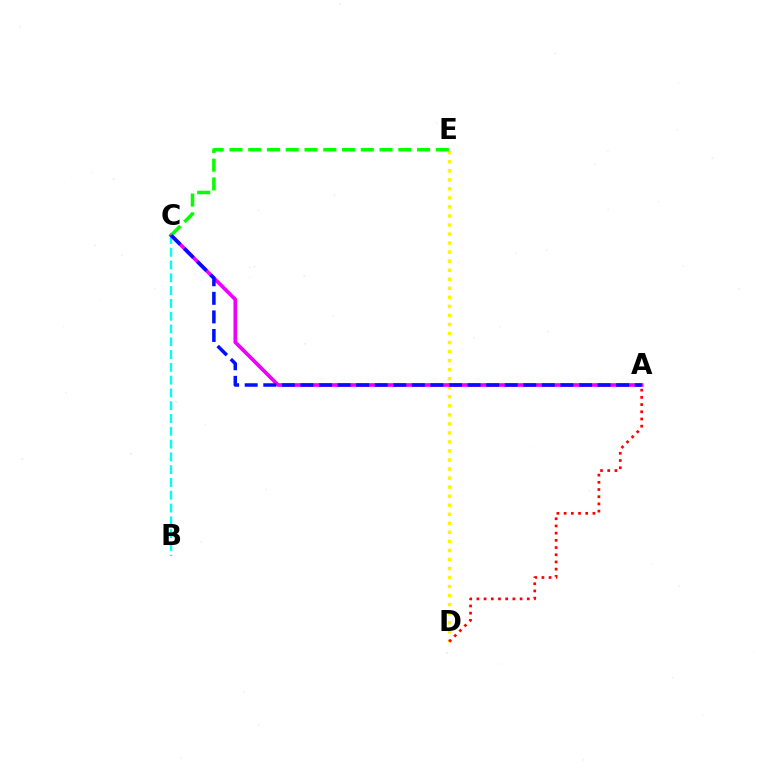{('B', 'C'): [{'color': '#00fff6', 'line_style': 'dashed', 'thickness': 1.74}], ('D', 'E'): [{'color': '#fcf500', 'line_style': 'dotted', 'thickness': 2.46}], ('A', 'C'): [{'color': '#ee00ff', 'line_style': 'solid', 'thickness': 2.64}, {'color': '#0010ff', 'line_style': 'dashed', 'thickness': 2.52}], ('A', 'D'): [{'color': '#ff0000', 'line_style': 'dotted', 'thickness': 1.96}], ('C', 'E'): [{'color': '#08ff00', 'line_style': 'dashed', 'thickness': 2.55}]}